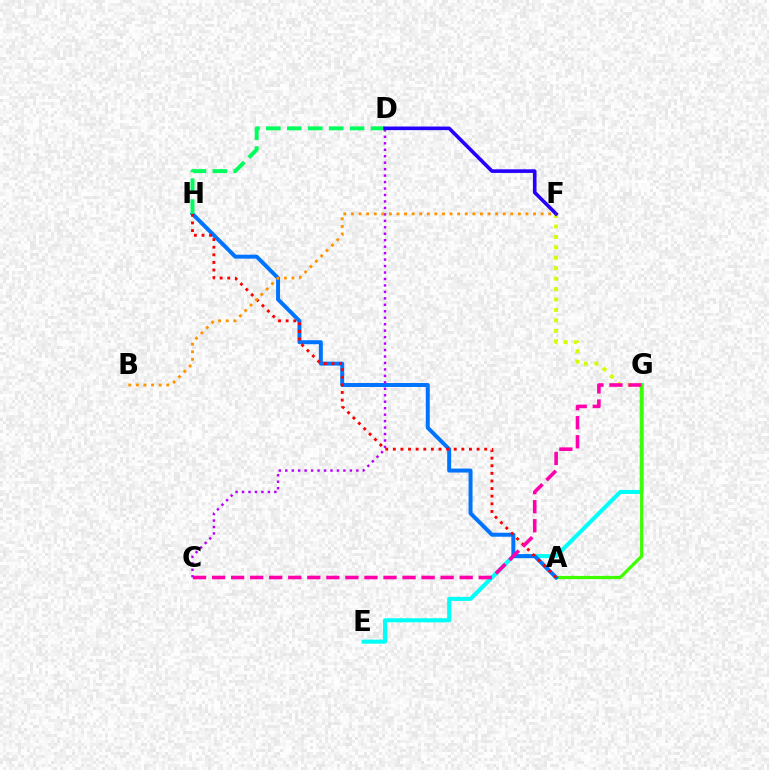{('E', 'G'): [{'color': '#00fff6', 'line_style': 'solid', 'thickness': 2.9}], ('A', 'G'): [{'color': '#3dff00', 'line_style': 'solid', 'thickness': 2.31}], ('A', 'H'): [{'color': '#0074ff', 'line_style': 'solid', 'thickness': 2.86}, {'color': '#ff0000', 'line_style': 'dotted', 'thickness': 2.07}], ('C', 'D'): [{'color': '#b900ff', 'line_style': 'dotted', 'thickness': 1.76}], ('D', 'H'): [{'color': '#00ff5c', 'line_style': 'dashed', 'thickness': 2.84}], ('F', 'G'): [{'color': '#d1ff00', 'line_style': 'dotted', 'thickness': 2.84}], ('D', 'F'): [{'color': '#2500ff', 'line_style': 'solid', 'thickness': 2.6}], ('C', 'G'): [{'color': '#ff00ac', 'line_style': 'dashed', 'thickness': 2.59}], ('B', 'F'): [{'color': '#ff9400', 'line_style': 'dotted', 'thickness': 2.06}]}